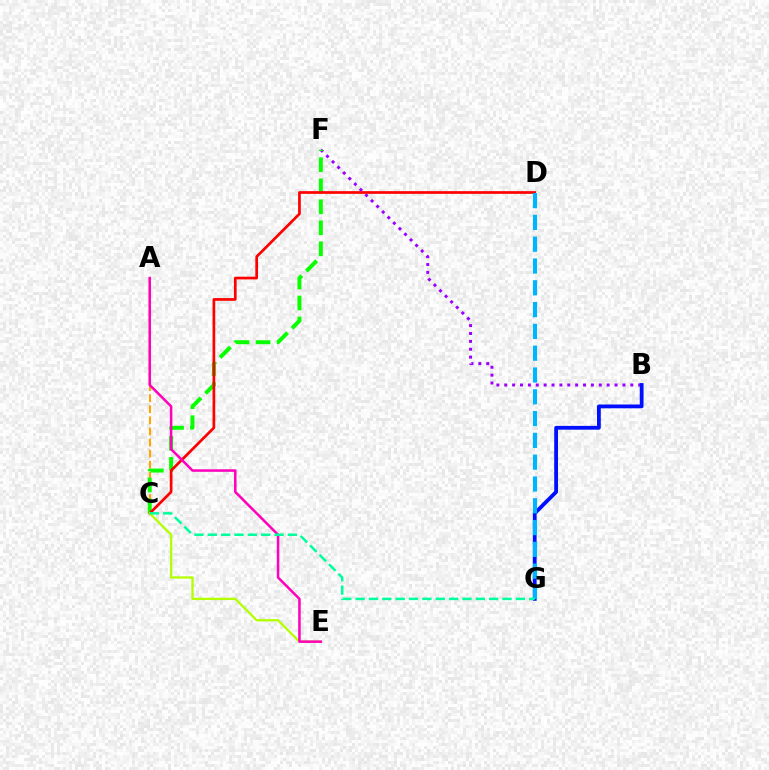{('A', 'C'): [{'color': '#ffa500', 'line_style': 'dashed', 'thickness': 1.51}], ('B', 'F'): [{'color': '#9b00ff', 'line_style': 'dotted', 'thickness': 2.14}], ('C', 'F'): [{'color': '#08ff00', 'line_style': 'dashed', 'thickness': 2.85}], ('B', 'G'): [{'color': '#0010ff', 'line_style': 'solid', 'thickness': 2.74}], ('C', 'D'): [{'color': '#ff0000', 'line_style': 'solid', 'thickness': 1.95}], ('D', 'G'): [{'color': '#00b5ff', 'line_style': 'dashed', 'thickness': 2.96}], ('C', 'E'): [{'color': '#b3ff00', 'line_style': 'solid', 'thickness': 1.66}], ('A', 'E'): [{'color': '#ff00bd', 'line_style': 'solid', 'thickness': 1.82}], ('C', 'G'): [{'color': '#00ff9d', 'line_style': 'dashed', 'thickness': 1.81}]}